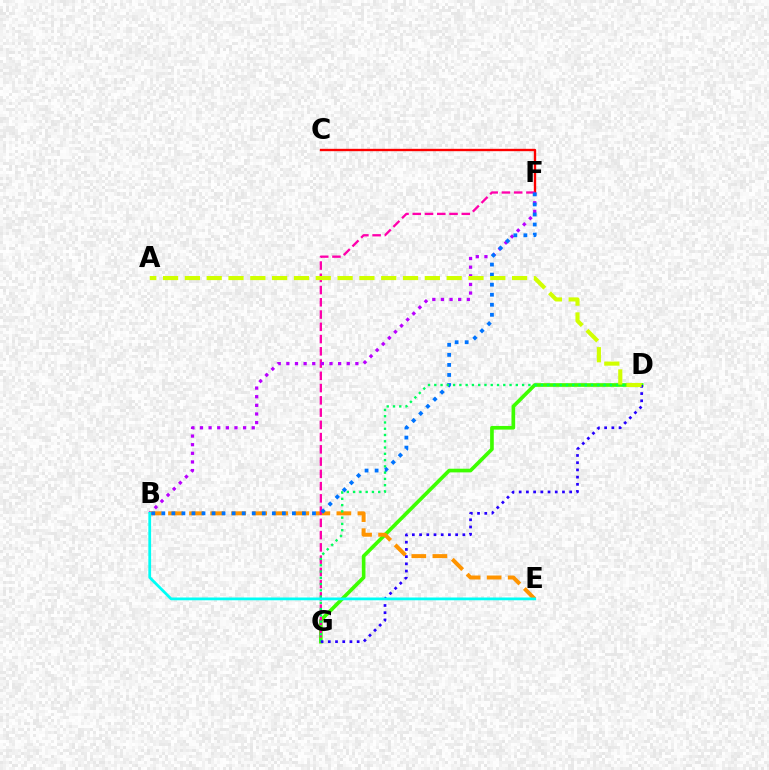{('D', 'G'): [{'color': '#3dff00', 'line_style': 'solid', 'thickness': 2.64}, {'color': '#00ff5c', 'line_style': 'dotted', 'thickness': 1.7}, {'color': '#2500ff', 'line_style': 'dotted', 'thickness': 1.96}], ('B', 'E'): [{'color': '#ff9400', 'line_style': 'dashed', 'thickness': 2.86}, {'color': '#00fff6', 'line_style': 'solid', 'thickness': 1.99}], ('C', 'F'): [{'color': '#ff0000', 'line_style': 'solid', 'thickness': 1.7}], ('F', 'G'): [{'color': '#ff00ac', 'line_style': 'dashed', 'thickness': 1.66}], ('B', 'F'): [{'color': '#b900ff', 'line_style': 'dotted', 'thickness': 2.34}, {'color': '#0074ff', 'line_style': 'dotted', 'thickness': 2.73}], ('A', 'D'): [{'color': '#d1ff00', 'line_style': 'dashed', 'thickness': 2.96}]}